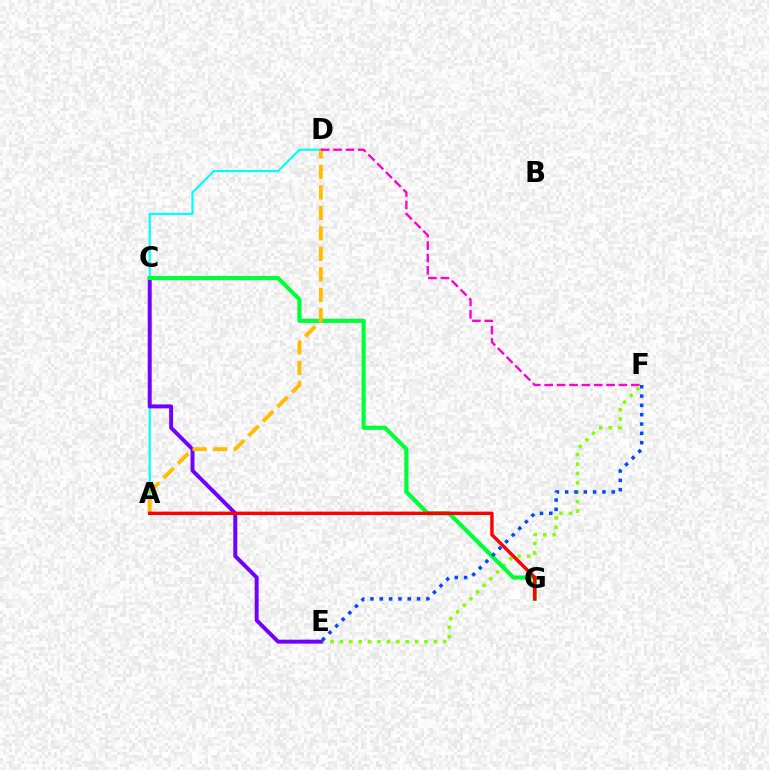{('E', 'F'): [{'color': '#84ff00', 'line_style': 'dotted', 'thickness': 2.55}, {'color': '#004bff', 'line_style': 'dotted', 'thickness': 2.53}], ('A', 'D'): [{'color': '#00fff6', 'line_style': 'solid', 'thickness': 1.55}, {'color': '#ffbd00', 'line_style': 'dashed', 'thickness': 2.78}], ('C', 'E'): [{'color': '#7200ff', 'line_style': 'solid', 'thickness': 2.84}], ('C', 'G'): [{'color': '#00ff39', 'line_style': 'solid', 'thickness': 2.99}], ('D', 'F'): [{'color': '#ff00cf', 'line_style': 'dashed', 'thickness': 1.68}], ('A', 'G'): [{'color': '#ff0000', 'line_style': 'solid', 'thickness': 2.45}]}